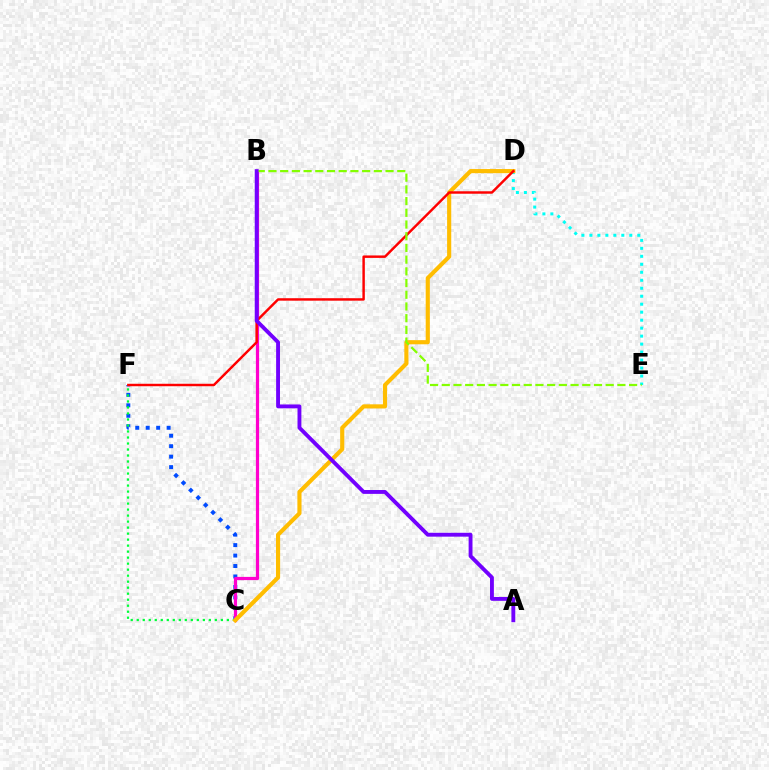{('C', 'F'): [{'color': '#004bff', 'line_style': 'dotted', 'thickness': 2.84}, {'color': '#00ff39', 'line_style': 'dotted', 'thickness': 1.63}], ('B', 'C'): [{'color': '#ff00cf', 'line_style': 'solid', 'thickness': 2.31}], ('D', 'E'): [{'color': '#00fff6', 'line_style': 'dotted', 'thickness': 2.17}], ('C', 'D'): [{'color': '#ffbd00', 'line_style': 'solid', 'thickness': 2.98}], ('D', 'F'): [{'color': '#ff0000', 'line_style': 'solid', 'thickness': 1.77}], ('B', 'E'): [{'color': '#84ff00', 'line_style': 'dashed', 'thickness': 1.59}], ('A', 'B'): [{'color': '#7200ff', 'line_style': 'solid', 'thickness': 2.78}]}